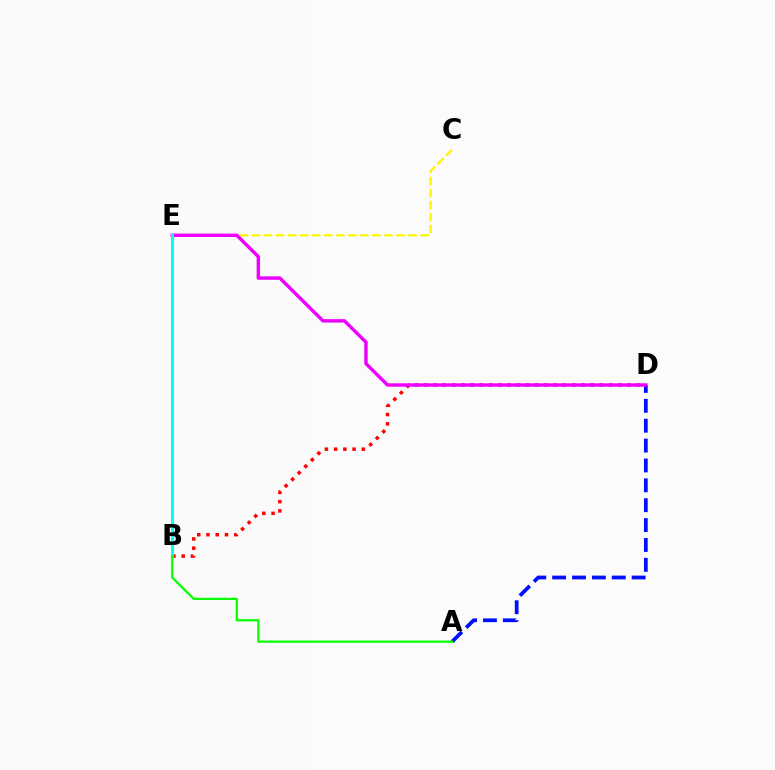{('B', 'D'): [{'color': '#ff0000', 'line_style': 'dotted', 'thickness': 2.51}], ('C', 'E'): [{'color': '#fcf500', 'line_style': 'dashed', 'thickness': 1.63}], ('A', 'D'): [{'color': '#0010ff', 'line_style': 'dashed', 'thickness': 2.7}], ('D', 'E'): [{'color': '#ee00ff', 'line_style': 'solid', 'thickness': 2.47}], ('B', 'E'): [{'color': '#00fff6', 'line_style': 'solid', 'thickness': 2.23}], ('A', 'B'): [{'color': '#08ff00', 'line_style': 'solid', 'thickness': 1.62}]}